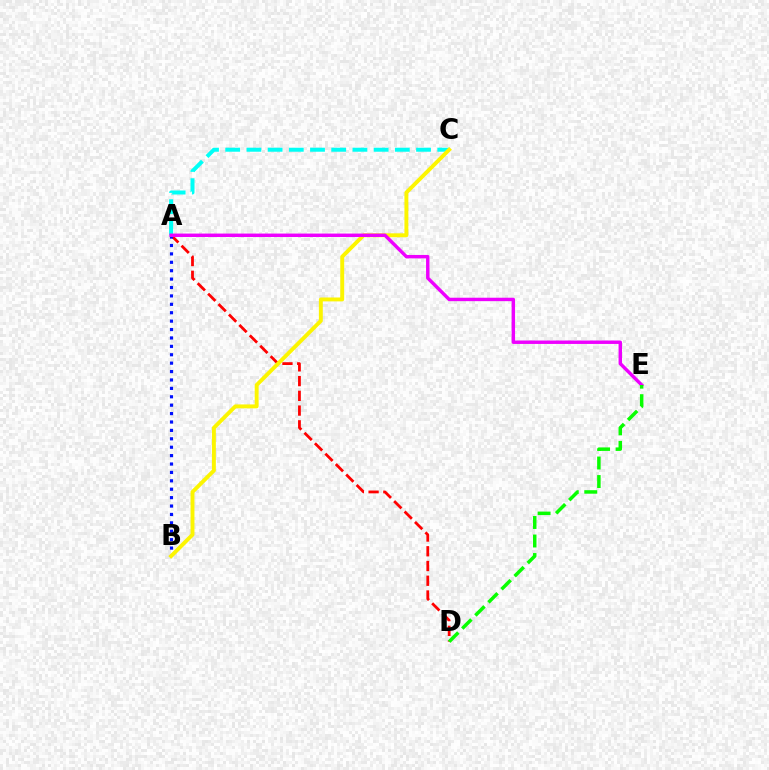{('A', 'C'): [{'color': '#00fff6', 'line_style': 'dashed', 'thickness': 2.88}], ('A', 'D'): [{'color': '#ff0000', 'line_style': 'dashed', 'thickness': 2.0}], ('A', 'B'): [{'color': '#0010ff', 'line_style': 'dotted', 'thickness': 2.28}], ('B', 'C'): [{'color': '#fcf500', 'line_style': 'solid', 'thickness': 2.81}], ('A', 'E'): [{'color': '#ee00ff', 'line_style': 'solid', 'thickness': 2.47}], ('D', 'E'): [{'color': '#08ff00', 'line_style': 'dashed', 'thickness': 2.52}]}